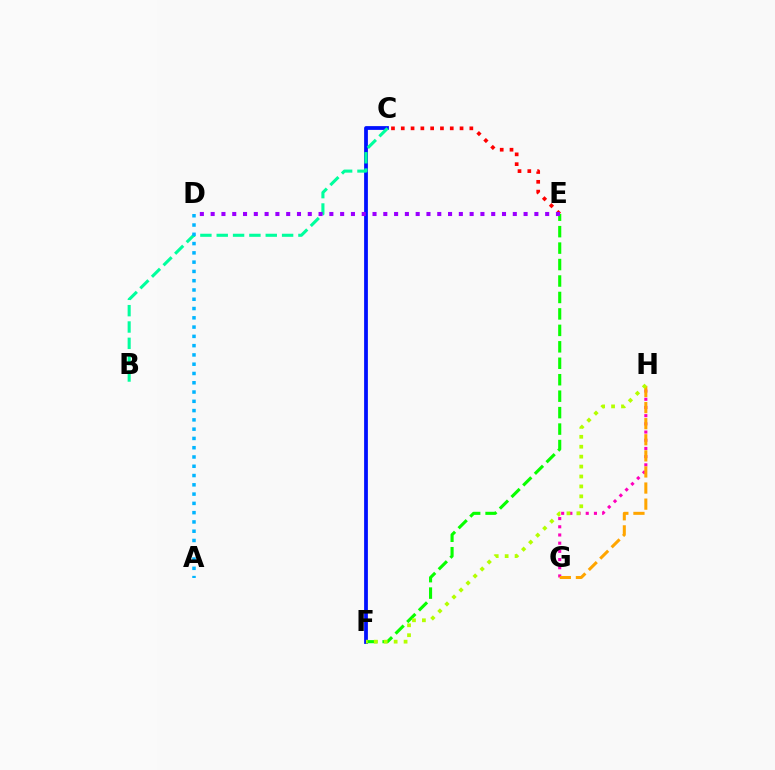{('G', 'H'): [{'color': '#ff00bd', 'line_style': 'dotted', 'thickness': 2.23}, {'color': '#ffa500', 'line_style': 'dashed', 'thickness': 2.19}], ('C', 'E'): [{'color': '#ff0000', 'line_style': 'dotted', 'thickness': 2.66}], ('C', 'F'): [{'color': '#0010ff', 'line_style': 'solid', 'thickness': 2.72}], ('E', 'F'): [{'color': '#08ff00', 'line_style': 'dashed', 'thickness': 2.24}], ('B', 'C'): [{'color': '#00ff9d', 'line_style': 'dashed', 'thickness': 2.22}], ('D', 'E'): [{'color': '#9b00ff', 'line_style': 'dotted', 'thickness': 2.93}], ('A', 'D'): [{'color': '#00b5ff', 'line_style': 'dotted', 'thickness': 2.52}], ('F', 'H'): [{'color': '#b3ff00', 'line_style': 'dotted', 'thickness': 2.7}]}